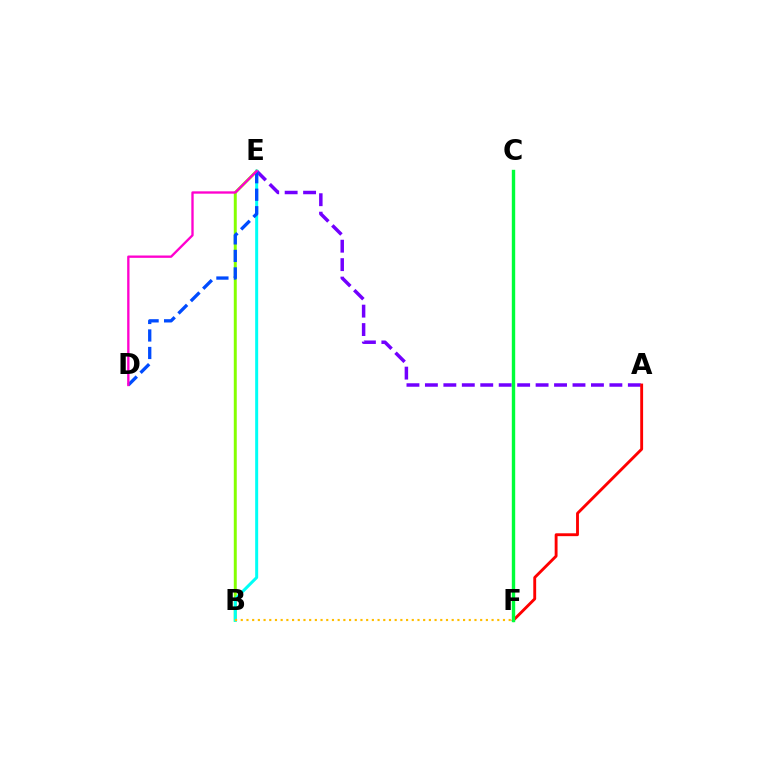{('B', 'E'): [{'color': '#84ff00', 'line_style': 'solid', 'thickness': 2.13}, {'color': '#00fff6', 'line_style': 'solid', 'thickness': 2.16}], ('A', 'E'): [{'color': '#7200ff', 'line_style': 'dashed', 'thickness': 2.51}], ('A', 'F'): [{'color': '#ff0000', 'line_style': 'solid', 'thickness': 2.07}], ('C', 'F'): [{'color': '#00ff39', 'line_style': 'solid', 'thickness': 2.43}], ('D', 'E'): [{'color': '#004bff', 'line_style': 'dashed', 'thickness': 2.38}, {'color': '#ff00cf', 'line_style': 'solid', 'thickness': 1.68}], ('B', 'F'): [{'color': '#ffbd00', 'line_style': 'dotted', 'thickness': 1.55}]}